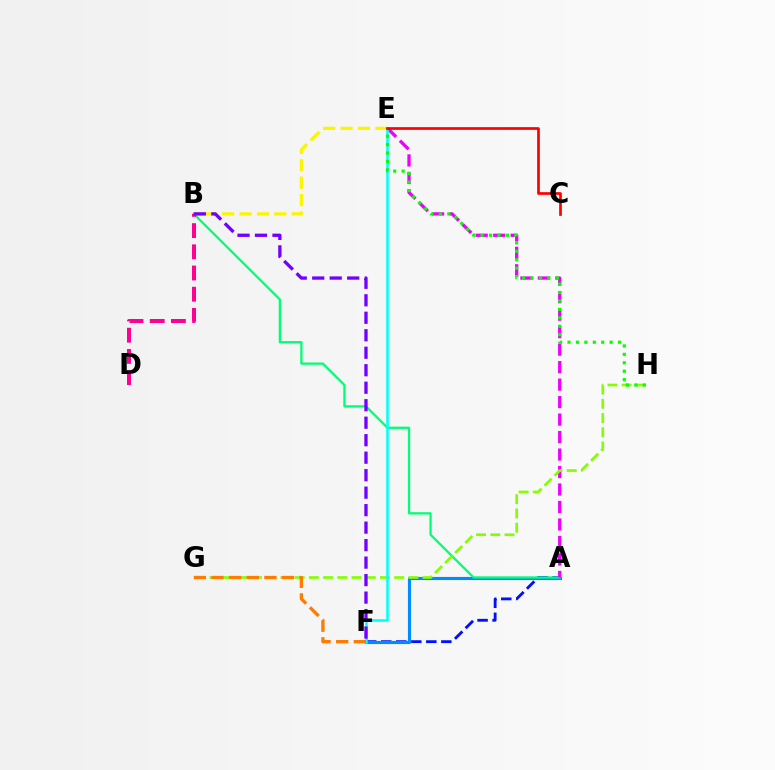{('A', 'F'): [{'color': '#0010ff', 'line_style': 'dashed', 'thickness': 2.04}, {'color': '#008cff', 'line_style': 'solid', 'thickness': 2.25}], ('B', 'E'): [{'color': '#fcf500', 'line_style': 'dashed', 'thickness': 2.36}], ('A', 'B'): [{'color': '#00ff74', 'line_style': 'solid', 'thickness': 1.64}], ('A', 'E'): [{'color': '#ee00ff', 'line_style': 'dashed', 'thickness': 2.38}], ('G', 'H'): [{'color': '#84ff00', 'line_style': 'dashed', 'thickness': 1.93}], ('E', 'F'): [{'color': '#00fff6', 'line_style': 'solid', 'thickness': 1.82}], ('B', 'D'): [{'color': '#ff0094', 'line_style': 'dashed', 'thickness': 2.88}], ('B', 'F'): [{'color': '#7200ff', 'line_style': 'dashed', 'thickness': 2.38}], ('E', 'H'): [{'color': '#08ff00', 'line_style': 'dotted', 'thickness': 2.29}], ('C', 'E'): [{'color': '#ff0000', 'line_style': 'solid', 'thickness': 1.94}], ('F', 'G'): [{'color': '#ff7c00', 'line_style': 'dashed', 'thickness': 2.39}]}